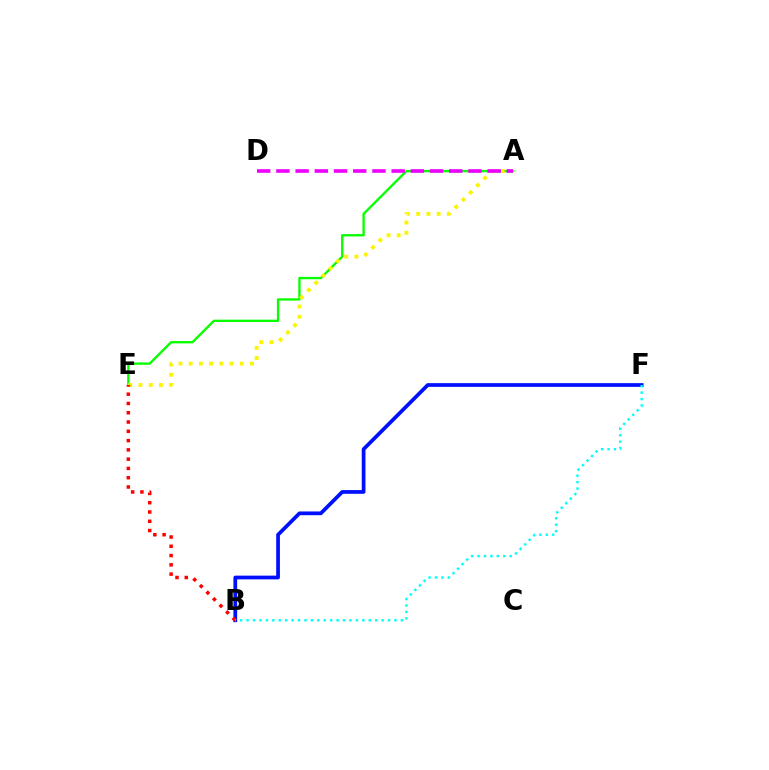{('A', 'E'): [{'color': '#08ff00', 'line_style': 'solid', 'thickness': 1.69}, {'color': '#fcf500', 'line_style': 'dotted', 'thickness': 2.78}], ('B', 'F'): [{'color': '#0010ff', 'line_style': 'solid', 'thickness': 2.69}, {'color': '#00fff6', 'line_style': 'dotted', 'thickness': 1.75}], ('B', 'E'): [{'color': '#ff0000', 'line_style': 'dotted', 'thickness': 2.52}], ('A', 'D'): [{'color': '#ee00ff', 'line_style': 'dashed', 'thickness': 2.61}]}